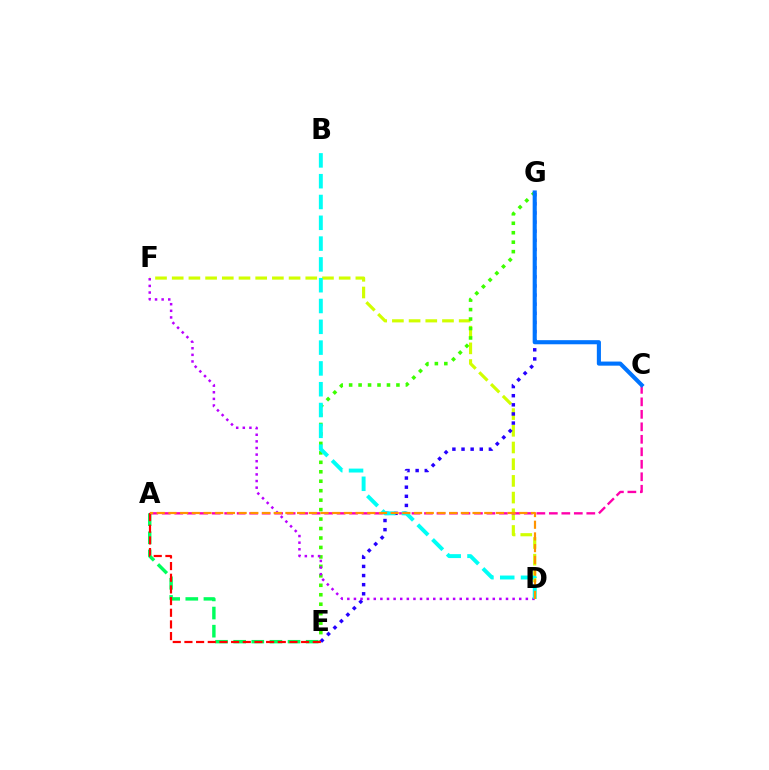{('D', 'F'): [{'color': '#d1ff00', 'line_style': 'dashed', 'thickness': 2.27}, {'color': '#b900ff', 'line_style': 'dotted', 'thickness': 1.8}], ('A', 'C'): [{'color': '#ff00ac', 'line_style': 'dashed', 'thickness': 1.7}], ('E', 'G'): [{'color': '#3dff00', 'line_style': 'dotted', 'thickness': 2.57}, {'color': '#2500ff', 'line_style': 'dotted', 'thickness': 2.48}], ('A', 'E'): [{'color': '#00ff5c', 'line_style': 'dashed', 'thickness': 2.46}, {'color': '#ff0000', 'line_style': 'dashed', 'thickness': 1.59}], ('C', 'G'): [{'color': '#0074ff', 'line_style': 'solid', 'thickness': 2.96}], ('B', 'D'): [{'color': '#00fff6', 'line_style': 'dashed', 'thickness': 2.83}], ('A', 'D'): [{'color': '#ff9400', 'line_style': 'dashed', 'thickness': 1.59}]}